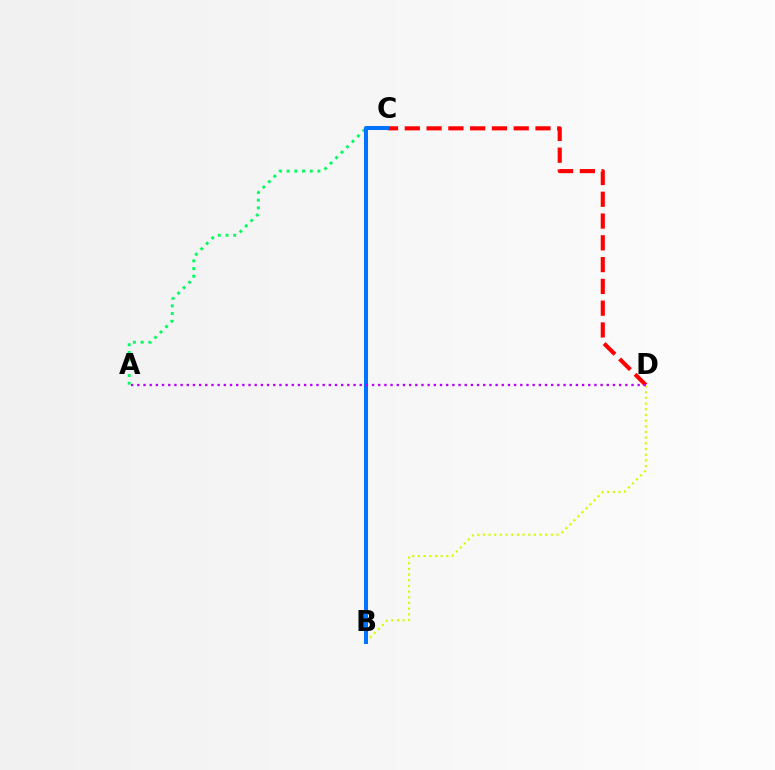{('B', 'D'): [{'color': '#d1ff00', 'line_style': 'dotted', 'thickness': 1.54}], ('A', 'C'): [{'color': '#00ff5c', 'line_style': 'dotted', 'thickness': 2.09}], ('C', 'D'): [{'color': '#ff0000', 'line_style': 'dashed', 'thickness': 2.96}], ('B', 'C'): [{'color': '#0074ff', 'line_style': 'solid', 'thickness': 2.9}], ('A', 'D'): [{'color': '#b900ff', 'line_style': 'dotted', 'thickness': 1.68}]}